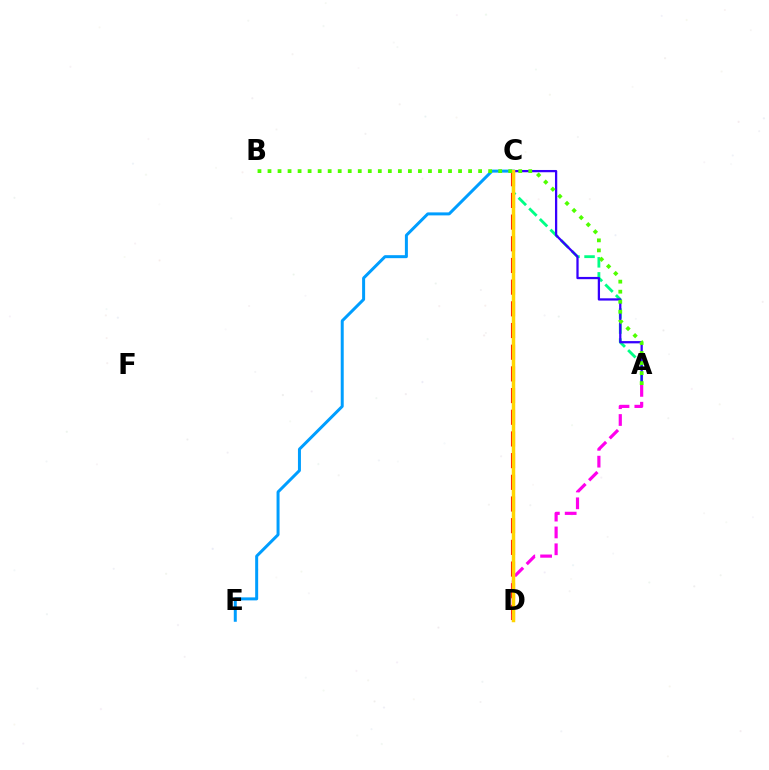{('A', 'C'): [{'color': '#00ff86', 'line_style': 'dashed', 'thickness': 2.04}, {'color': '#3700ff', 'line_style': 'solid', 'thickness': 1.63}], ('C', 'E'): [{'color': '#009eff', 'line_style': 'solid', 'thickness': 2.16}], ('C', 'D'): [{'color': '#ff0000', 'line_style': 'dashed', 'thickness': 2.95}, {'color': '#ffd500', 'line_style': 'solid', 'thickness': 2.51}], ('A', 'D'): [{'color': '#ff00ed', 'line_style': 'dashed', 'thickness': 2.29}], ('A', 'B'): [{'color': '#4fff00', 'line_style': 'dotted', 'thickness': 2.72}]}